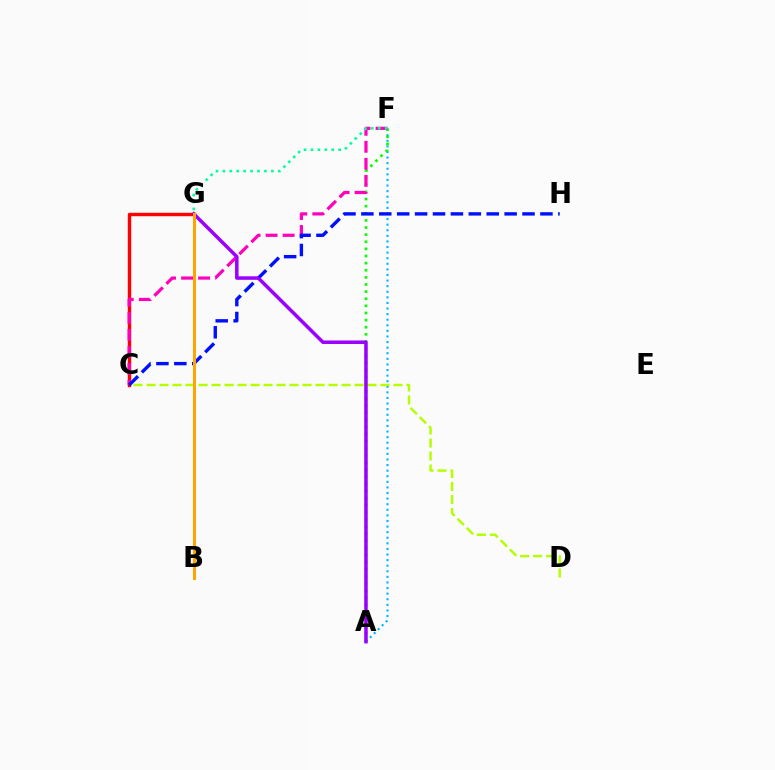{('A', 'F'): [{'color': '#00b5ff', 'line_style': 'dotted', 'thickness': 1.52}, {'color': '#08ff00', 'line_style': 'dotted', 'thickness': 1.93}], ('C', 'D'): [{'color': '#b3ff00', 'line_style': 'dashed', 'thickness': 1.77}], ('C', 'G'): [{'color': '#ff0000', 'line_style': 'solid', 'thickness': 2.45}], ('C', 'F'): [{'color': '#ff00bd', 'line_style': 'dashed', 'thickness': 2.31}], ('C', 'H'): [{'color': '#0010ff', 'line_style': 'dashed', 'thickness': 2.43}], ('A', 'G'): [{'color': '#9b00ff', 'line_style': 'solid', 'thickness': 2.52}], ('B', 'G'): [{'color': '#ffa500', 'line_style': 'solid', 'thickness': 2.17}], ('F', 'G'): [{'color': '#00ff9d', 'line_style': 'dotted', 'thickness': 1.88}]}